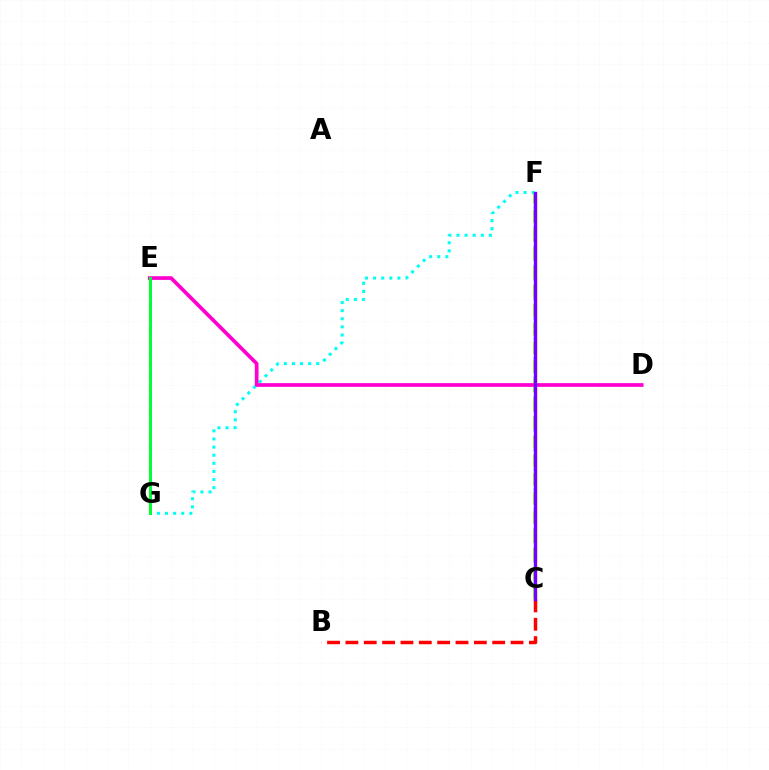{('B', 'C'): [{'color': '#ff0000', 'line_style': 'dashed', 'thickness': 2.49}], ('F', 'G'): [{'color': '#00fff6', 'line_style': 'dotted', 'thickness': 2.2}], ('C', 'F'): [{'color': '#004bff', 'line_style': 'dotted', 'thickness': 1.78}, {'color': '#84ff00', 'line_style': 'dashed', 'thickness': 2.56}, {'color': '#7200ff', 'line_style': 'solid', 'thickness': 2.42}], ('E', 'G'): [{'color': '#ffbd00', 'line_style': 'dashed', 'thickness': 1.6}, {'color': '#00ff39', 'line_style': 'solid', 'thickness': 2.15}], ('D', 'E'): [{'color': '#ff00cf', 'line_style': 'solid', 'thickness': 2.67}]}